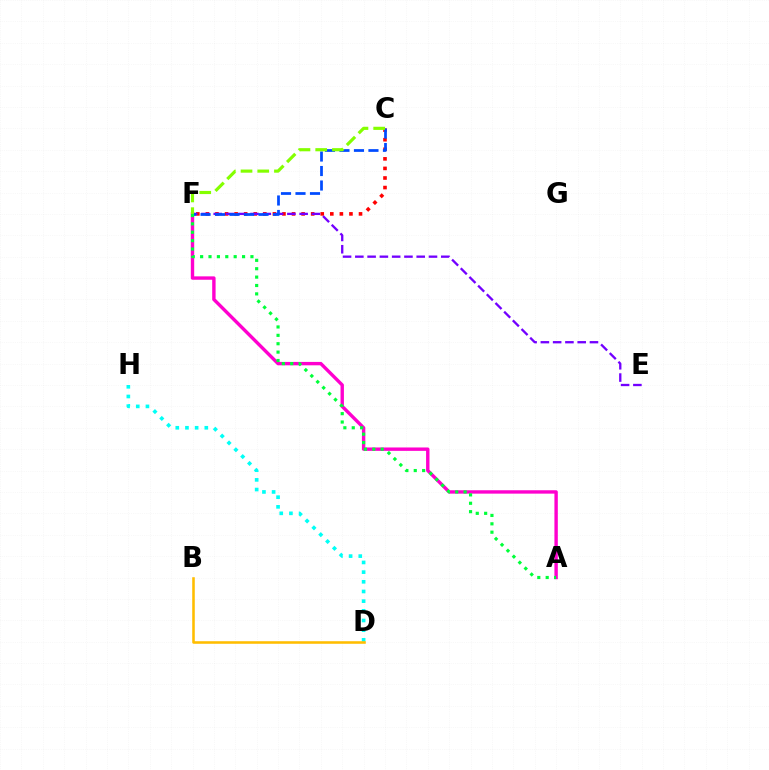{('C', 'F'): [{'color': '#ff0000', 'line_style': 'dotted', 'thickness': 2.6}, {'color': '#004bff', 'line_style': 'dashed', 'thickness': 1.97}, {'color': '#84ff00', 'line_style': 'dashed', 'thickness': 2.27}], ('A', 'F'): [{'color': '#ff00cf', 'line_style': 'solid', 'thickness': 2.44}, {'color': '#00ff39', 'line_style': 'dotted', 'thickness': 2.28}], ('E', 'F'): [{'color': '#7200ff', 'line_style': 'dashed', 'thickness': 1.67}], ('D', 'H'): [{'color': '#00fff6', 'line_style': 'dotted', 'thickness': 2.63}], ('B', 'D'): [{'color': '#ffbd00', 'line_style': 'solid', 'thickness': 1.84}]}